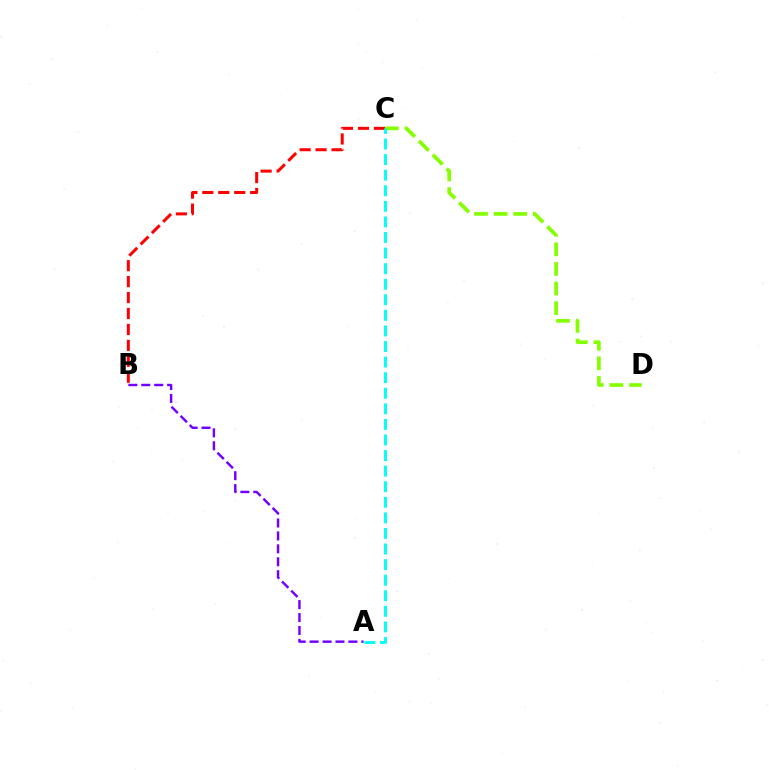{('B', 'C'): [{'color': '#ff0000', 'line_style': 'dashed', 'thickness': 2.17}], ('C', 'D'): [{'color': '#84ff00', 'line_style': 'dashed', 'thickness': 2.66}], ('A', 'C'): [{'color': '#00fff6', 'line_style': 'dashed', 'thickness': 2.12}], ('A', 'B'): [{'color': '#7200ff', 'line_style': 'dashed', 'thickness': 1.76}]}